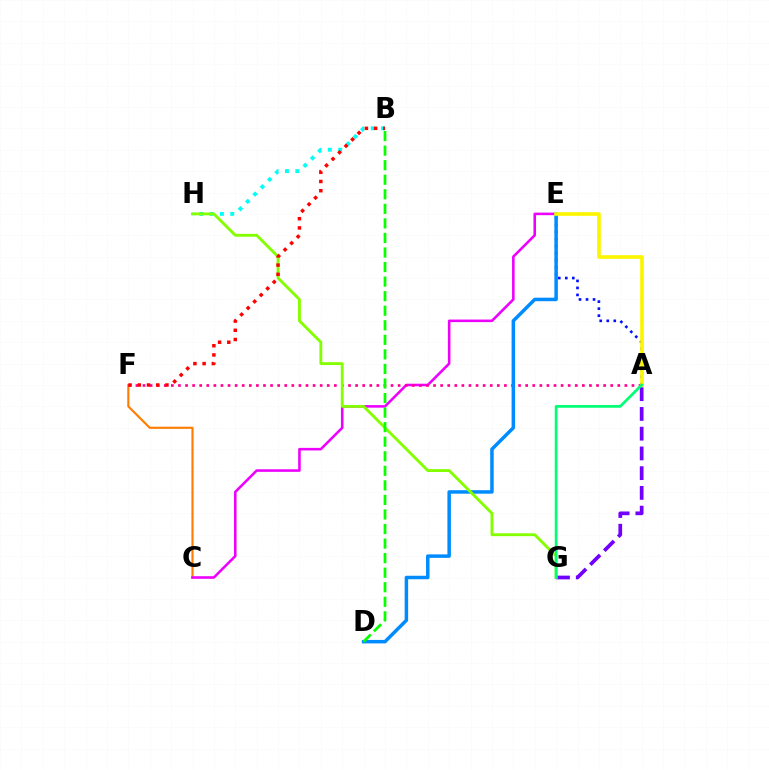{('A', 'G'): [{'color': '#7200ff', 'line_style': 'dashed', 'thickness': 2.68}, {'color': '#00ff74', 'line_style': 'solid', 'thickness': 1.96}], ('C', 'F'): [{'color': '#ff7c00', 'line_style': 'solid', 'thickness': 1.54}], ('C', 'E'): [{'color': '#ee00ff', 'line_style': 'solid', 'thickness': 1.85}], ('B', 'H'): [{'color': '#00fff6', 'line_style': 'dotted', 'thickness': 2.81}], ('A', 'F'): [{'color': '#ff0094', 'line_style': 'dotted', 'thickness': 1.93}], ('A', 'E'): [{'color': '#0010ff', 'line_style': 'dotted', 'thickness': 1.91}, {'color': '#fcf500', 'line_style': 'solid', 'thickness': 2.63}], ('D', 'E'): [{'color': '#008cff', 'line_style': 'solid', 'thickness': 2.51}], ('G', 'H'): [{'color': '#84ff00', 'line_style': 'solid', 'thickness': 2.06}], ('B', 'F'): [{'color': '#ff0000', 'line_style': 'dotted', 'thickness': 2.5}], ('B', 'D'): [{'color': '#08ff00', 'line_style': 'dashed', 'thickness': 1.98}]}